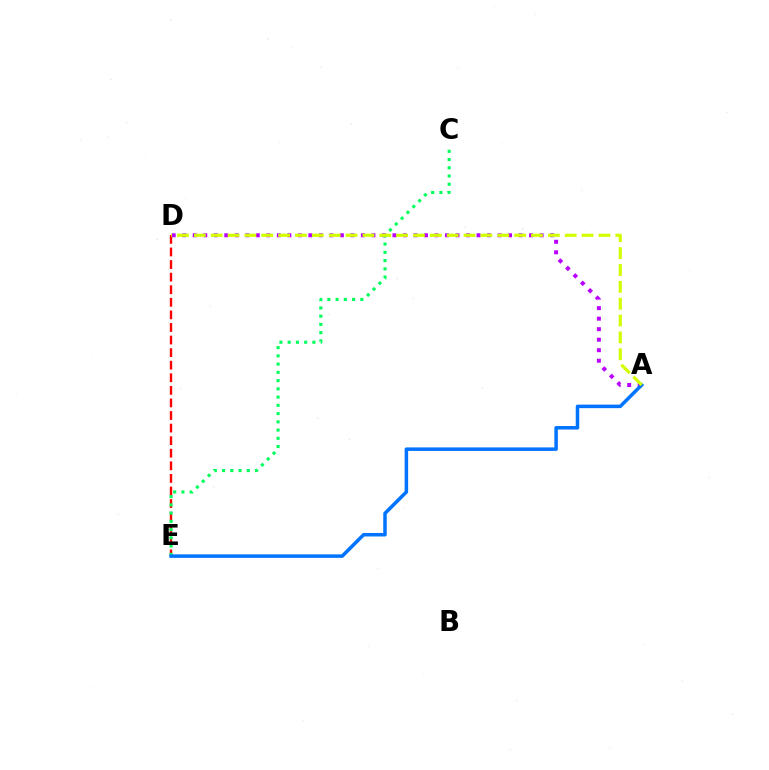{('D', 'E'): [{'color': '#ff0000', 'line_style': 'dashed', 'thickness': 1.71}], ('A', 'D'): [{'color': '#b900ff', 'line_style': 'dotted', 'thickness': 2.86}, {'color': '#d1ff00', 'line_style': 'dashed', 'thickness': 2.29}], ('C', 'E'): [{'color': '#00ff5c', 'line_style': 'dotted', 'thickness': 2.24}], ('A', 'E'): [{'color': '#0074ff', 'line_style': 'solid', 'thickness': 2.53}]}